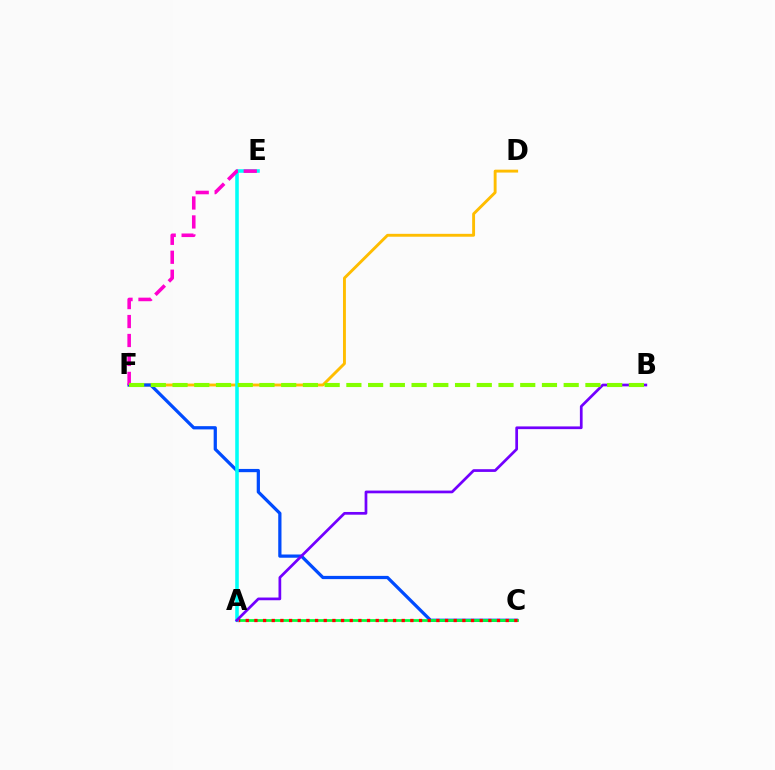{('D', 'F'): [{'color': '#ffbd00', 'line_style': 'solid', 'thickness': 2.08}], ('C', 'F'): [{'color': '#004bff', 'line_style': 'solid', 'thickness': 2.33}], ('A', 'C'): [{'color': '#00ff39', 'line_style': 'solid', 'thickness': 1.98}, {'color': '#ff0000', 'line_style': 'dotted', 'thickness': 2.35}], ('A', 'E'): [{'color': '#00fff6', 'line_style': 'solid', 'thickness': 2.56}], ('A', 'B'): [{'color': '#7200ff', 'line_style': 'solid', 'thickness': 1.96}], ('E', 'F'): [{'color': '#ff00cf', 'line_style': 'dashed', 'thickness': 2.57}], ('B', 'F'): [{'color': '#84ff00', 'line_style': 'dashed', 'thickness': 2.95}]}